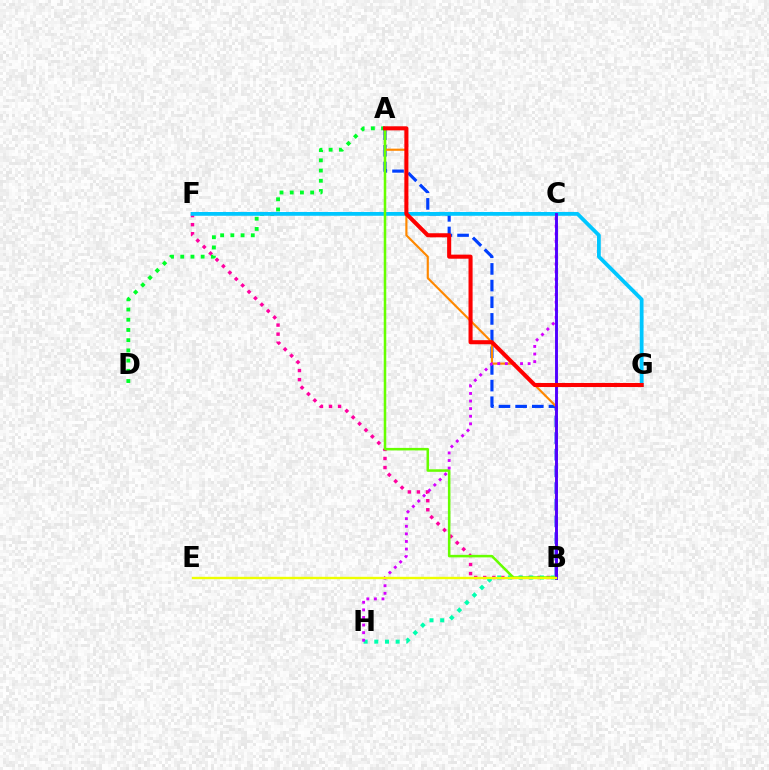{('B', 'F'): [{'color': '#ff00a0', 'line_style': 'dotted', 'thickness': 2.46}], ('A', 'B'): [{'color': '#003fff', 'line_style': 'dashed', 'thickness': 2.26}, {'color': '#ff8800', 'line_style': 'solid', 'thickness': 1.55}, {'color': '#66ff00', 'line_style': 'solid', 'thickness': 1.82}], ('B', 'H'): [{'color': '#00ffaf', 'line_style': 'dotted', 'thickness': 2.9}], ('A', 'D'): [{'color': '#00ff27', 'line_style': 'dotted', 'thickness': 2.78}], ('F', 'G'): [{'color': '#00c7ff', 'line_style': 'solid', 'thickness': 2.72}], ('C', 'H'): [{'color': '#d600ff', 'line_style': 'dotted', 'thickness': 2.06}], ('B', 'C'): [{'color': '#4f00ff', 'line_style': 'solid', 'thickness': 2.09}], ('B', 'E'): [{'color': '#eeff00', 'line_style': 'solid', 'thickness': 1.71}], ('A', 'G'): [{'color': '#ff0000', 'line_style': 'solid', 'thickness': 2.93}]}